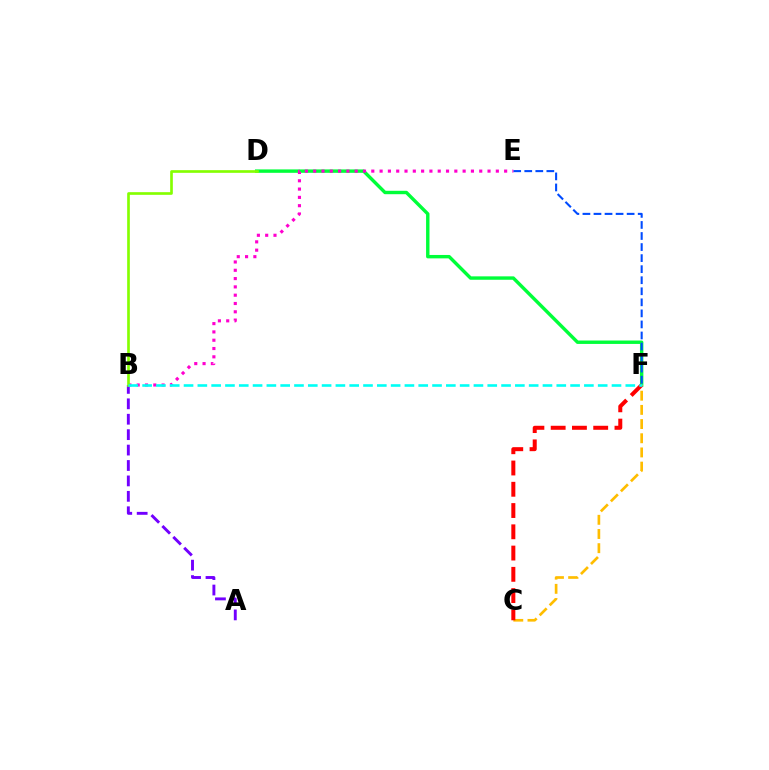{('D', 'F'): [{'color': '#00ff39', 'line_style': 'solid', 'thickness': 2.45}], ('C', 'F'): [{'color': '#ffbd00', 'line_style': 'dashed', 'thickness': 1.93}, {'color': '#ff0000', 'line_style': 'dashed', 'thickness': 2.89}], ('E', 'F'): [{'color': '#004bff', 'line_style': 'dashed', 'thickness': 1.5}], ('A', 'B'): [{'color': '#7200ff', 'line_style': 'dashed', 'thickness': 2.09}], ('B', 'E'): [{'color': '#ff00cf', 'line_style': 'dotted', 'thickness': 2.26}], ('B', 'D'): [{'color': '#84ff00', 'line_style': 'solid', 'thickness': 1.92}], ('B', 'F'): [{'color': '#00fff6', 'line_style': 'dashed', 'thickness': 1.88}]}